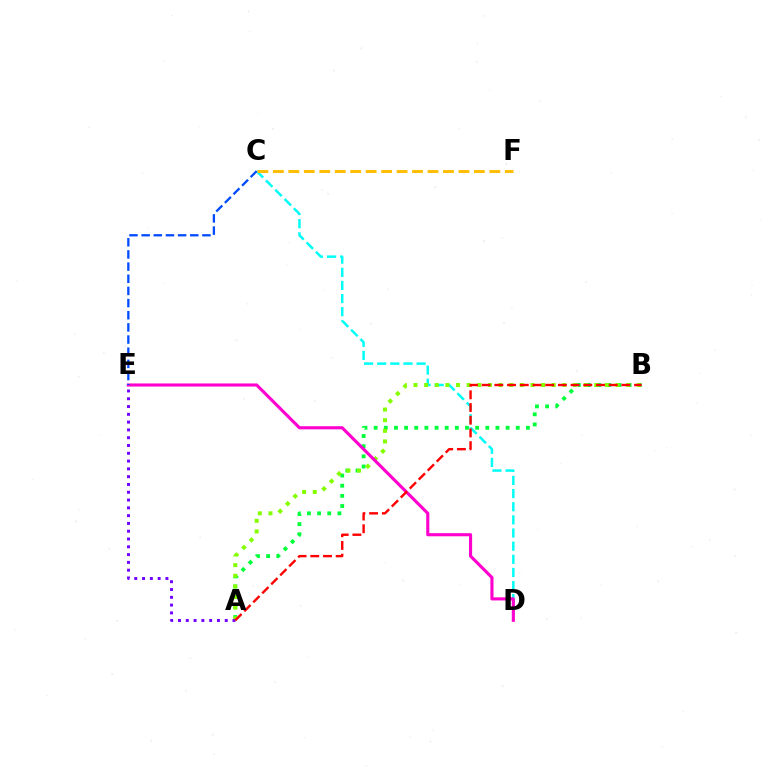{('A', 'B'): [{'color': '#00ff39', 'line_style': 'dotted', 'thickness': 2.76}, {'color': '#84ff00', 'line_style': 'dotted', 'thickness': 2.89}, {'color': '#ff0000', 'line_style': 'dashed', 'thickness': 1.73}], ('C', 'D'): [{'color': '#00fff6', 'line_style': 'dashed', 'thickness': 1.79}], ('D', 'E'): [{'color': '#ff00cf', 'line_style': 'solid', 'thickness': 2.25}], ('C', 'E'): [{'color': '#004bff', 'line_style': 'dashed', 'thickness': 1.65}], ('A', 'E'): [{'color': '#7200ff', 'line_style': 'dotted', 'thickness': 2.12}], ('C', 'F'): [{'color': '#ffbd00', 'line_style': 'dashed', 'thickness': 2.1}]}